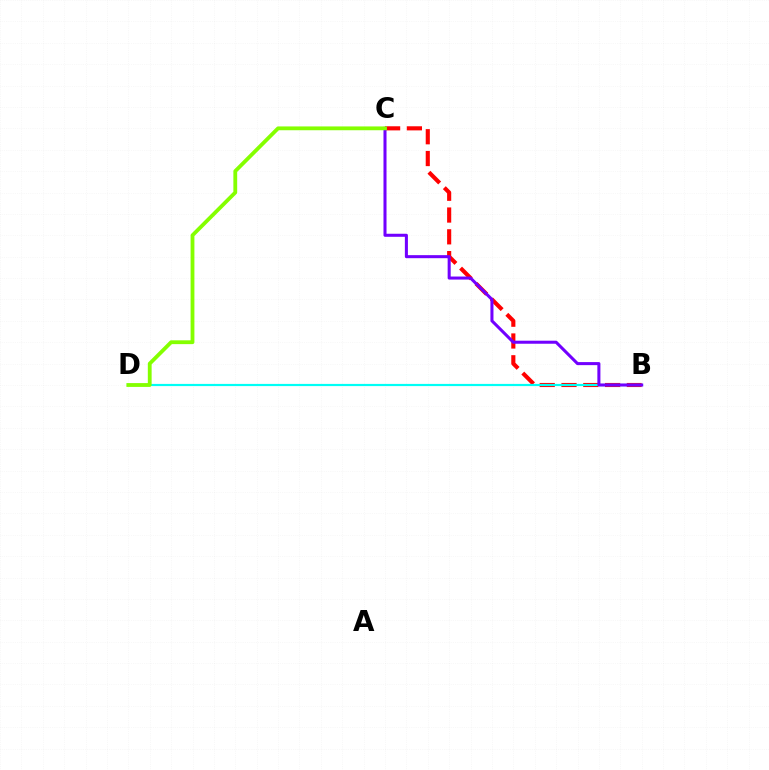{('B', 'C'): [{'color': '#ff0000', 'line_style': 'dashed', 'thickness': 2.96}, {'color': '#7200ff', 'line_style': 'solid', 'thickness': 2.19}], ('B', 'D'): [{'color': '#00fff6', 'line_style': 'solid', 'thickness': 1.58}], ('C', 'D'): [{'color': '#84ff00', 'line_style': 'solid', 'thickness': 2.74}]}